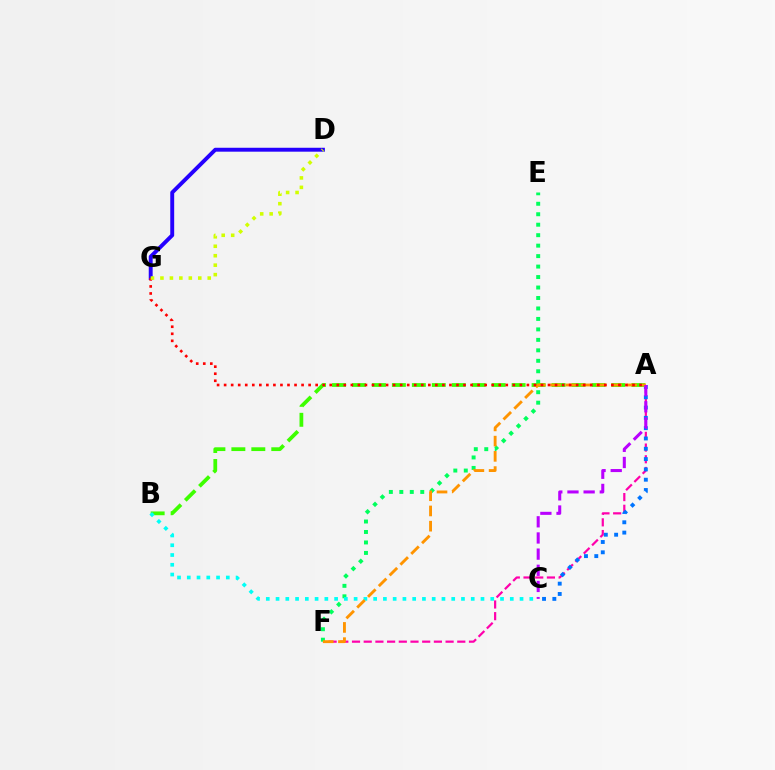{('A', 'F'): [{'color': '#ff00ac', 'line_style': 'dashed', 'thickness': 1.59}, {'color': '#ff9400', 'line_style': 'dashed', 'thickness': 2.07}], ('D', 'G'): [{'color': '#2500ff', 'line_style': 'solid', 'thickness': 2.82}, {'color': '#d1ff00', 'line_style': 'dotted', 'thickness': 2.57}], ('E', 'F'): [{'color': '#00ff5c', 'line_style': 'dotted', 'thickness': 2.84}], ('A', 'C'): [{'color': '#0074ff', 'line_style': 'dotted', 'thickness': 2.8}, {'color': '#b900ff', 'line_style': 'dashed', 'thickness': 2.2}], ('A', 'B'): [{'color': '#3dff00', 'line_style': 'dashed', 'thickness': 2.71}], ('B', 'C'): [{'color': '#00fff6', 'line_style': 'dotted', 'thickness': 2.65}], ('A', 'G'): [{'color': '#ff0000', 'line_style': 'dotted', 'thickness': 1.91}]}